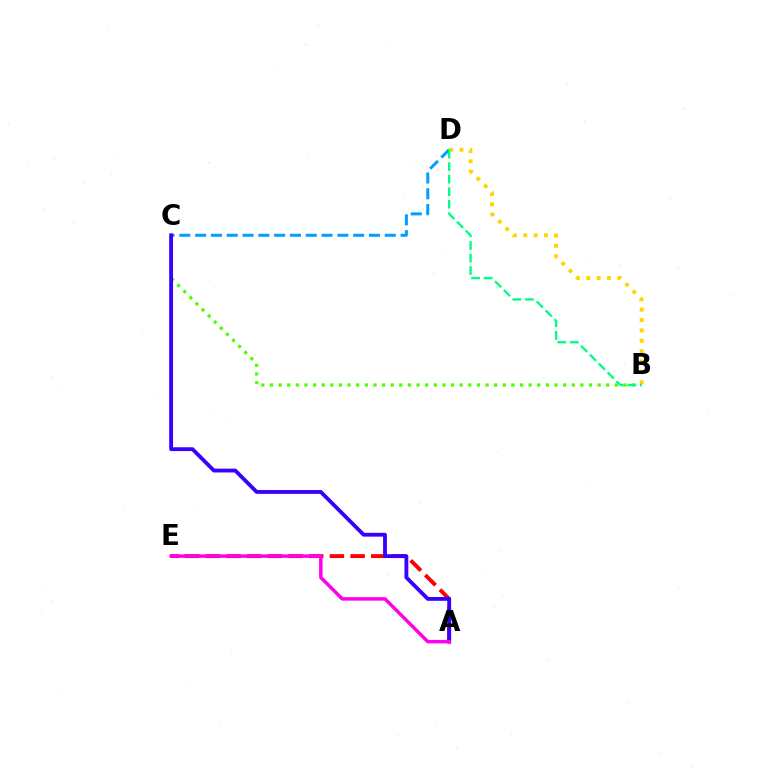{('C', 'D'): [{'color': '#009eff', 'line_style': 'dashed', 'thickness': 2.15}], ('B', 'C'): [{'color': '#4fff00', 'line_style': 'dotted', 'thickness': 2.34}], ('B', 'D'): [{'color': '#ffd500', 'line_style': 'dotted', 'thickness': 2.81}, {'color': '#00ff86', 'line_style': 'dashed', 'thickness': 1.7}], ('A', 'E'): [{'color': '#ff0000', 'line_style': 'dashed', 'thickness': 2.81}, {'color': '#ff00ed', 'line_style': 'solid', 'thickness': 2.49}], ('A', 'C'): [{'color': '#3700ff', 'line_style': 'solid', 'thickness': 2.76}]}